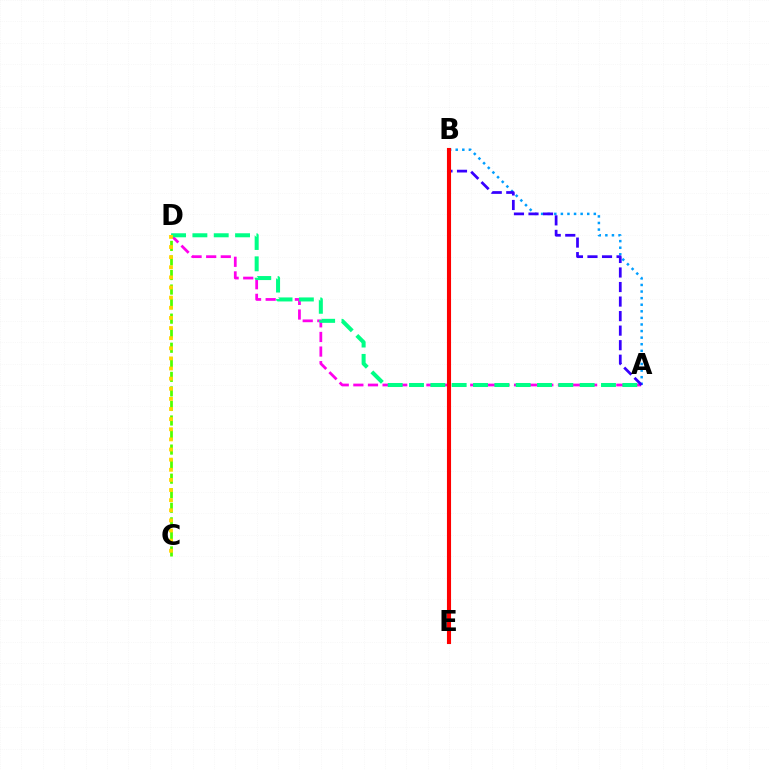{('A', 'B'): [{'color': '#009eff', 'line_style': 'dotted', 'thickness': 1.79}, {'color': '#3700ff', 'line_style': 'dashed', 'thickness': 1.97}], ('A', 'D'): [{'color': '#ff00ed', 'line_style': 'dashed', 'thickness': 1.98}, {'color': '#00ff86', 'line_style': 'dashed', 'thickness': 2.9}], ('C', 'D'): [{'color': '#4fff00', 'line_style': 'dashed', 'thickness': 1.98}, {'color': '#ffd500', 'line_style': 'dotted', 'thickness': 2.75}], ('B', 'E'): [{'color': '#ff0000', 'line_style': 'solid', 'thickness': 2.95}]}